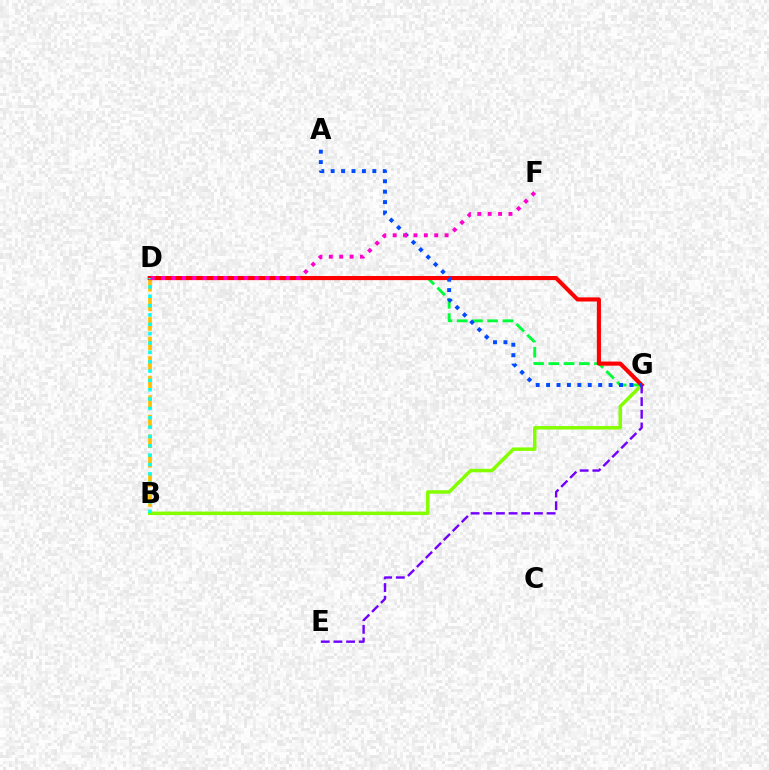{('D', 'G'): [{'color': '#00ff39', 'line_style': 'dashed', 'thickness': 2.07}, {'color': '#ff0000', 'line_style': 'solid', 'thickness': 2.97}], ('B', 'D'): [{'color': '#ffbd00', 'line_style': 'dashed', 'thickness': 2.66}, {'color': '#00fff6', 'line_style': 'dotted', 'thickness': 2.54}], ('B', 'G'): [{'color': '#84ff00', 'line_style': 'solid', 'thickness': 2.51}], ('E', 'G'): [{'color': '#7200ff', 'line_style': 'dashed', 'thickness': 1.72}], ('A', 'G'): [{'color': '#004bff', 'line_style': 'dotted', 'thickness': 2.83}], ('D', 'F'): [{'color': '#ff00cf', 'line_style': 'dotted', 'thickness': 2.82}]}